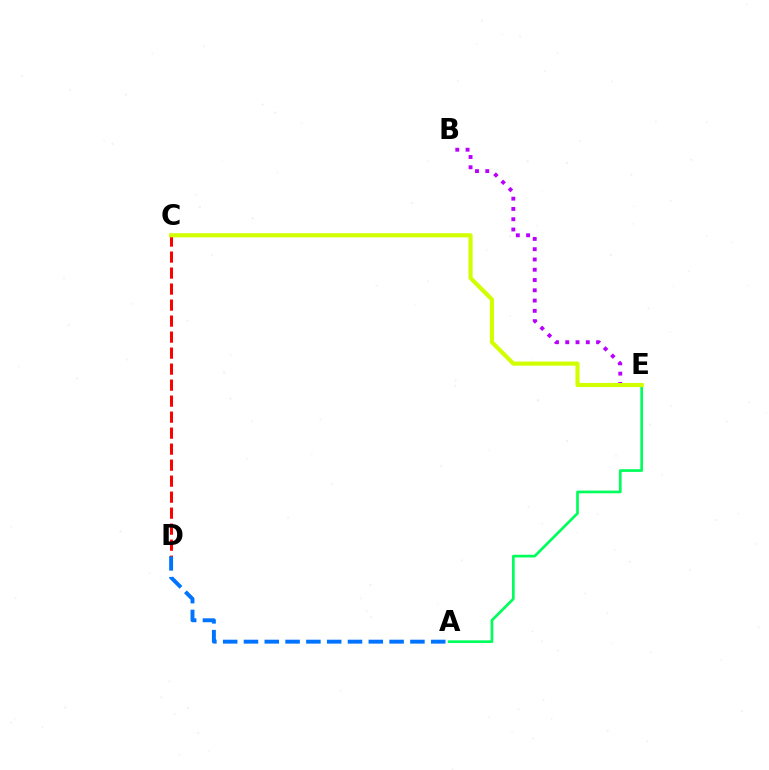{('A', 'D'): [{'color': '#0074ff', 'line_style': 'dashed', 'thickness': 2.83}], ('A', 'E'): [{'color': '#00ff5c', 'line_style': 'solid', 'thickness': 1.95}], ('B', 'E'): [{'color': '#b900ff', 'line_style': 'dotted', 'thickness': 2.79}], ('C', 'D'): [{'color': '#ff0000', 'line_style': 'dashed', 'thickness': 2.17}], ('C', 'E'): [{'color': '#d1ff00', 'line_style': 'solid', 'thickness': 2.97}]}